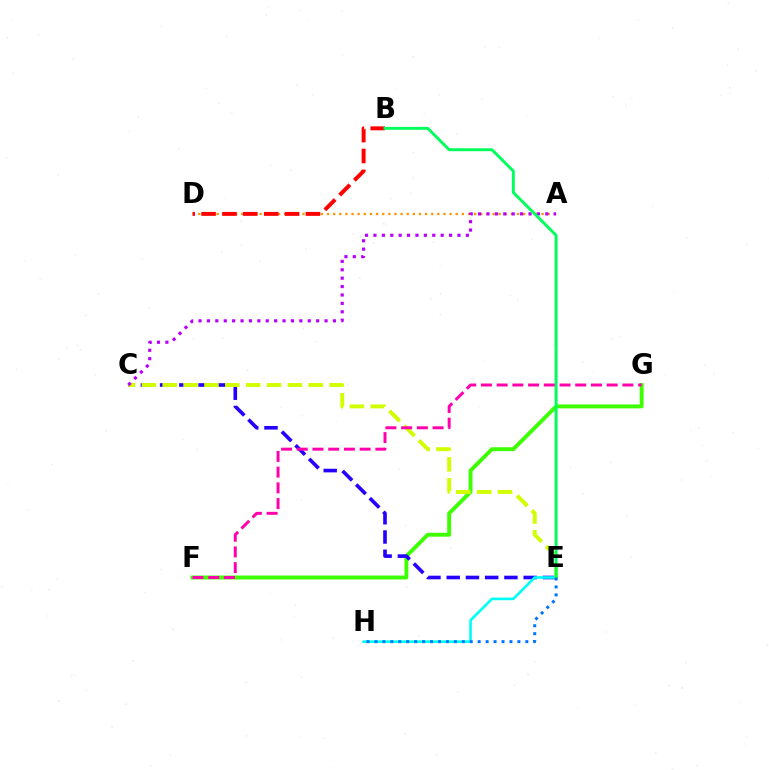{('F', 'G'): [{'color': '#3dff00', 'line_style': 'solid', 'thickness': 2.81}, {'color': '#ff00ac', 'line_style': 'dashed', 'thickness': 2.14}], ('A', 'D'): [{'color': '#ff9400', 'line_style': 'dotted', 'thickness': 1.67}], ('C', 'E'): [{'color': '#2500ff', 'line_style': 'dashed', 'thickness': 2.61}, {'color': '#d1ff00', 'line_style': 'dashed', 'thickness': 2.83}], ('E', 'H'): [{'color': '#00fff6', 'line_style': 'solid', 'thickness': 1.9}, {'color': '#0074ff', 'line_style': 'dotted', 'thickness': 2.16}], ('B', 'D'): [{'color': '#ff0000', 'line_style': 'dashed', 'thickness': 2.84}], ('A', 'C'): [{'color': '#b900ff', 'line_style': 'dotted', 'thickness': 2.28}], ('B', 'E'): [{'color': '#00ff5c', 'line_style': 'solid', 'thickness': 2.11}]}